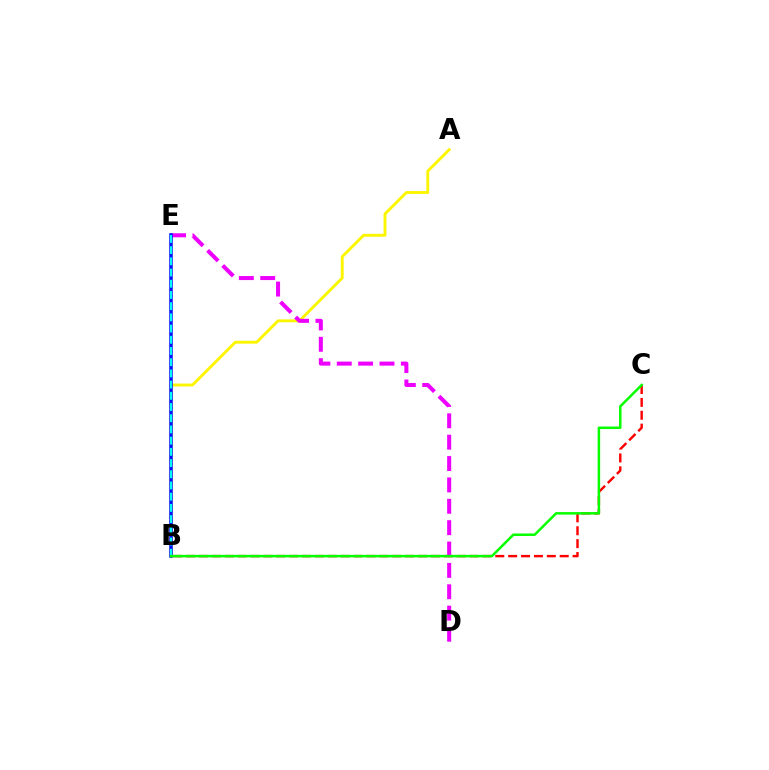{('A', 'B'): [{'color': '#fcf500', 'line_style': 'solid', 'thickness': 2.08}], ('B', 'C'): [{'color': '#ff0000', 'line_style': 'dashed', 'thickness': 1.75}, {'color': '#08ff00', 'line_style': 'solid', 'thickness': 1.81}], ('D', 'E'): [{'color': '#ee00ff', 'line_style': 'dashed', 'thickness': 2.9}], ('B', 'E'): [{'color': '#0010ff', 'line_style': 'solid', 'thickness': 2.53}, {'color': '#00fff6', 'line_style': 'dashed', 'thickness': 1.52}]}